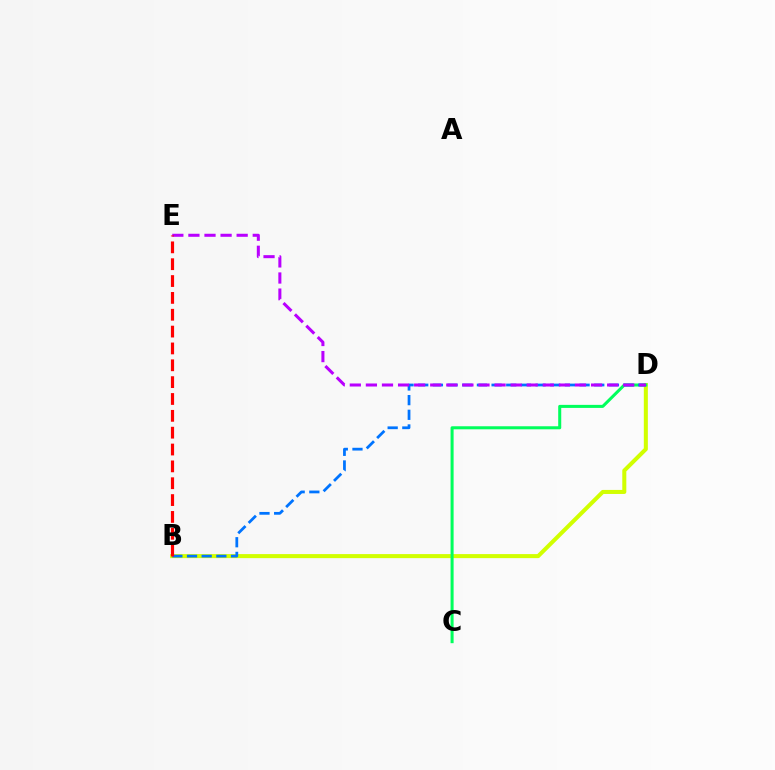{('B', 'D'): [{'color': '#d1ff00', 'line_style': 'solid', 'thickness': 2.91}, {'color': '#0074ff', 'line_style': 'dashed', 'thickness': 1.99}], ('C', 'D'): [{'color': '#00ff5c', 'line_style': 'solid', 'thickness': 2.18}], ('D', 'E'): [{'color': '#b900ff', 'line_style': 'dashed', 'thickness': 2.18}], ('B', 'E'): [{'color': '#ff0000', 'line_style': 'dashed', 'thickness': 2.29}]}